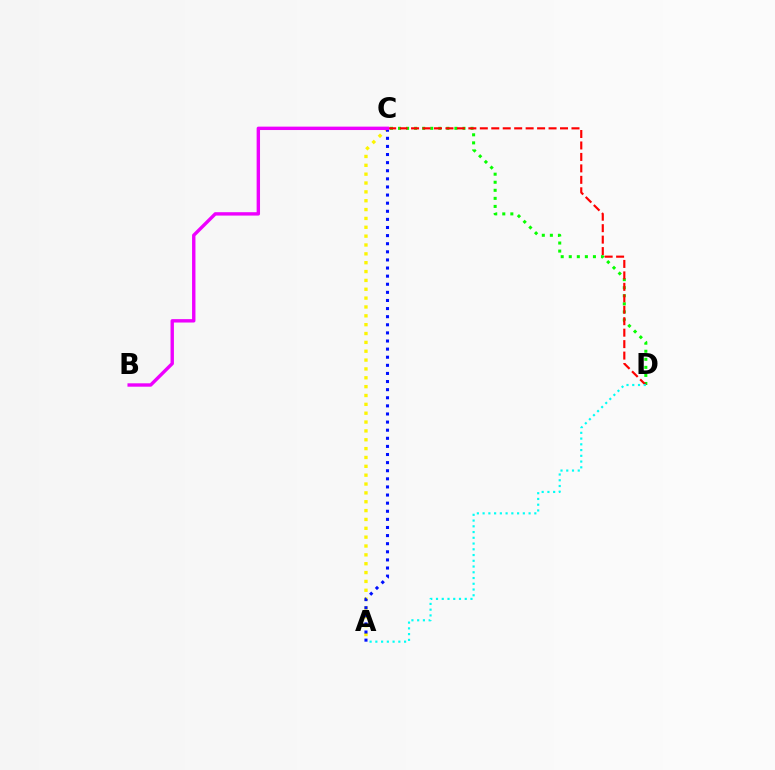{('A', 'C'): [{'color': '#fcf500', 'line_style': 'dotted', 'thickness': 2.41}, {'color': '#0010ff', 'line_style': 'dotted', 'thickness': 2.2}], ('C', 'D'): [{'color': '#08ff00', 'line_style': 'dotted', 'thickness': 2.19}, {'color': '#ff0000', 'line_style': 'dashed', 'thickness': 1.56}], ('A', 'D'): [{'color': '#00fff6', 'line_style': 'dotted', 'thickness': 1.56}], ('B', 'C'): [{'color': '#ee00ff', 'line_style': 'solid', 'thickness': 2.44}]}